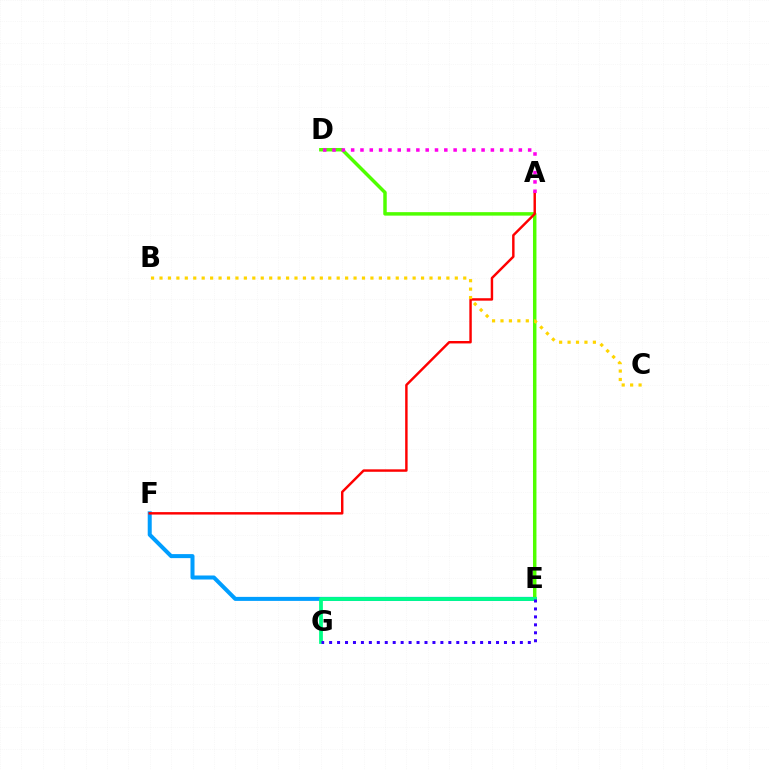{('E', 'F'): [{'color': '#009eff', 'line_style': 'solid', 'thickness': 2.89}], ('D', 'E'): [{'color': '#4fff00', 'line_style': 'solid', 'thickness': 2.5}], ('A', 'F'): [{'color': '#ff0000', 'line_style': 'solid', 'thickness': 1.76}], ('B', 'C'): [{'color': '#ffd500', 'line_style': 'dotted', 'thickness': 2.29}], ('E', 'G'): [{'color': '#00ff86', 'line_style': 'solid', 'thickness': 2.71}, {'color': '#3700ff', 'line_style': 'dotted', 'thickness': 2.16}], ('A', 'D'): [{'color': '#ff00ed', 'line_style': 'dotted', 'thickness': 2.53}]}